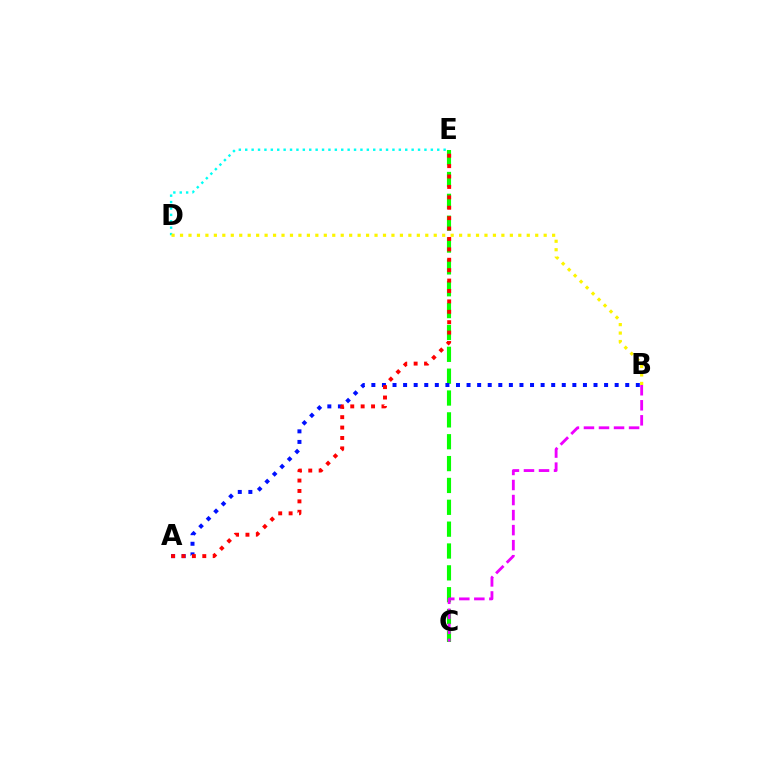{('D', 'E'): [{'color': '#00fff6', 'line_style': 'dotted', 'thickness': 1.74}], ('C', 'E'): [{'color': '#08ff00', 'line_style': 'dashed', 'thickness': 2.97}], ('B', 'C'): [{'color': '#ee00ff', 'line_style': 'dashed', 'thickness': 2.04}], ('A', 'B'): [{'color': '#0010ff', 'line_style': 'dotted', 'thickness': 2.87}], ('A', 'E'): [{'color': '#ff0000', 'line_style': 'dotted', 'thickness': 2.83}], ('B', 'D'): [{'color': '#fcf500', 'line_style': 'dotted', 'thickness': 2.3}]}